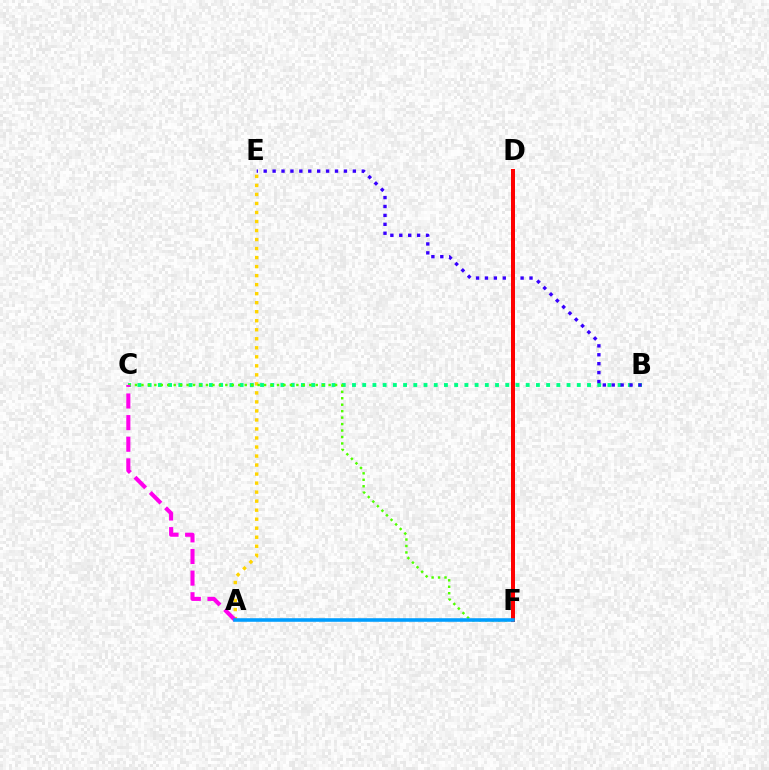{('B', 'C'): [{'color': '#00ff86', 'line_style': 'dotted', 'thickness': 2.78}], ('A', 'E'): [{'color': '#ffd500', 'line_style': 'dotted', 'thickness': 2.45}], ('B', 'E'): [{'color': '#3700ff', 'line_style': 'dotted', 'thickness': 2.42}], ('C', 'F'): [{'color': '#4fff00', 'line_style': 'dotted', 'thickness': 1.75}], ('D', 'F'): [{'color': '#ff0000', 'line_style': 'solid', 'thickness': 2.88}], ('A', 'C'): [{'color': '#ff00ed', 'line_style': 'dashed', 'thickness': 2.94}], ('A', 'F'): [{'color': '#009eff', 'line_style': 'solid', 'thickness': 2.57}]}